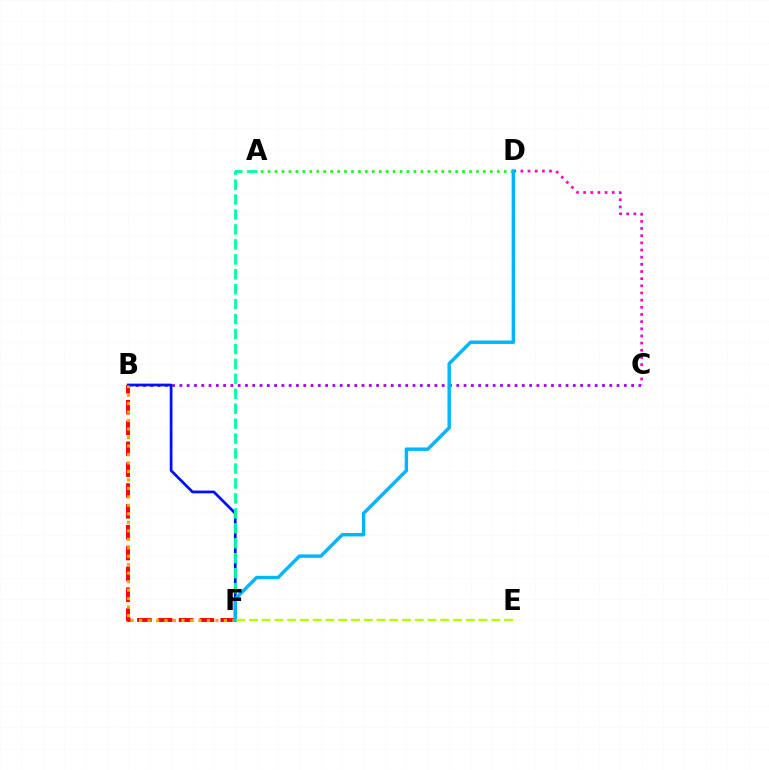{('B', 'F'): [{'color': '#ff0000', 'line_style': 'dashed', 'thickness': 2.83}, {'color': '#0010ff', 'line_style': 'solid', 'thickness': 1.98}, {'color': '#ffa500', 'line_style': 'dotted', 'thickness': 2.3}], ('B', 'C'): [{'color': '#9b00ff', 'line_style': 'dotted', 'thickness': 1.98}], ('C', 'D'): [{'color': '#ff00bd', 'line_style': 'dotted', 'thickness': 1.95}], ('A', 'D'): [{'color': '#08ff00', 'line_style': 'dotted', 'thickness': 1.89}], ('A', 'F'): [{'color': '#00ff9d', 'line_style': 'dashed', 'thickness': 2.03}], ('D', 'F'): [{'color': '#00b5ff', 'line_style': 'solid', 'thickness': 2.47}], ('E', 'F'): [{'color': '#b3ff00', 'line_style': 'dashed', 'thickness': 1.73}]}